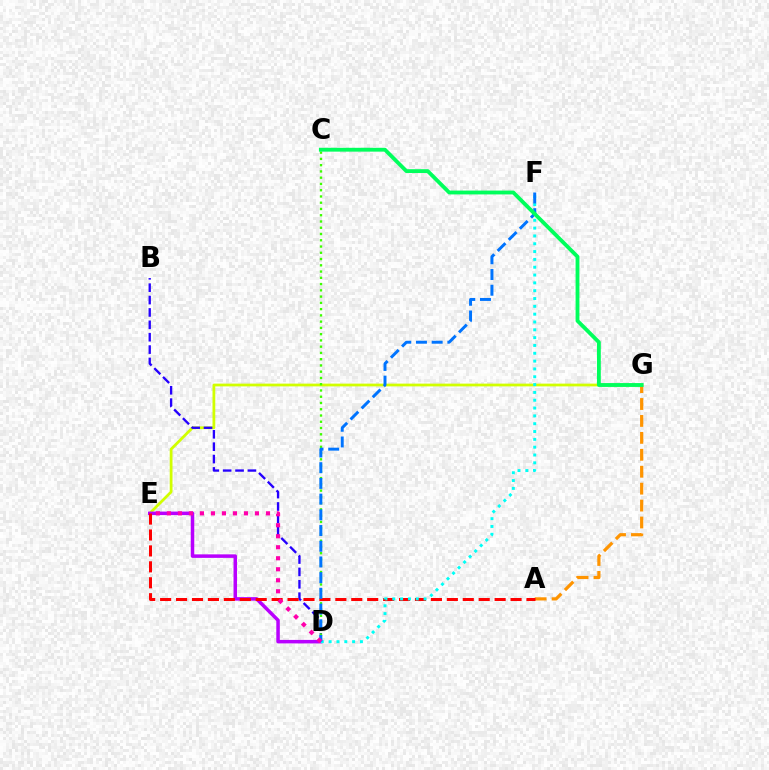{('E', 'G'): [{'color': '#d1ff00', 'line_style': 'solid', 'thickness': 1.99}], ('B', 'D'): [{'color': '#2500ff', 'line_style': 'dashed', 'thickness': 1.68}], ('A', 'G'): [{'color': '#ff9400', 'line_style': 'dashed', 'thickness': 2.3}], ('C', 'D'): [{'color': '#3dff00', 'line_style': 'dotted', 'thickness': 1.7}], ('D', 'E'): [{'color': '#b900ff', 'line_style': 'solid', 'thickness': 2.53}, {'color': '#ff00ac', 'line_style': 'dotted', 'thickness': 2.99}], ('A', 'E'): [{'color': '#ff0000', 'line_style': 'dashed', 'thickness': 2.16}], ('D', 'F'): [{'color': '#00fff6', 'line_style': 'dotted', 'thickness': 2.13}, {'color': '#0074ff', 'line_style': 'dashed', 'thickness': 2.13}], ('C', 'G'): [{'color': '#00ff5c', 'line_style': 'solid', 'thickness': 2.76}]}